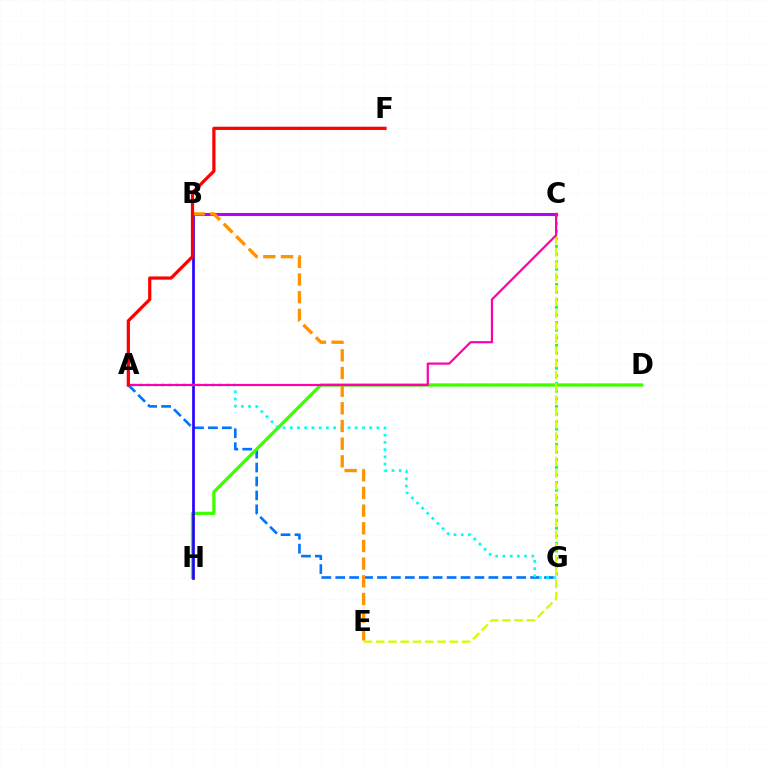{('A', 'G'): [{'color': '#0074ff', 'line_style': 'dashed', 'thickness': 1.89}, {'color': '#00fff6', 'line_style': 'dotted', 'thickness': 1.96}], ('D', 'H'): [{'color': '#3dff00', 'line_style': 'solid', 'thickness': 2.34}], ('B', 'H'): [{'color': '#2500ff', 'line_style': 'solid', 'thickness': 1.93}], ('C', 'G'): [{'color': '#00ff5c', 'line_style': 'dotted', 'thickness': 2.07}], ('C', 'E'): [{'color': '#d1ff00', 'line_style': 'dashed', 'thickness': 1.67}], ('B', 'C'): [{'color': '#b900ff', 'line_style': 'solid', 'thickness': 2.19}], ('B', 'E'): [{'color': '#ff9400', 'line_style': 'dashed', 'thickness': 2.4}], ('A', 'C'): [{'color': '#ff00ac', 'line_style': 'solid', 'thickness': 1.59}], ('A', 'F'): [{'color': '#ff0000', 'line_style': 'solid', 'thickness': 2.32}]}